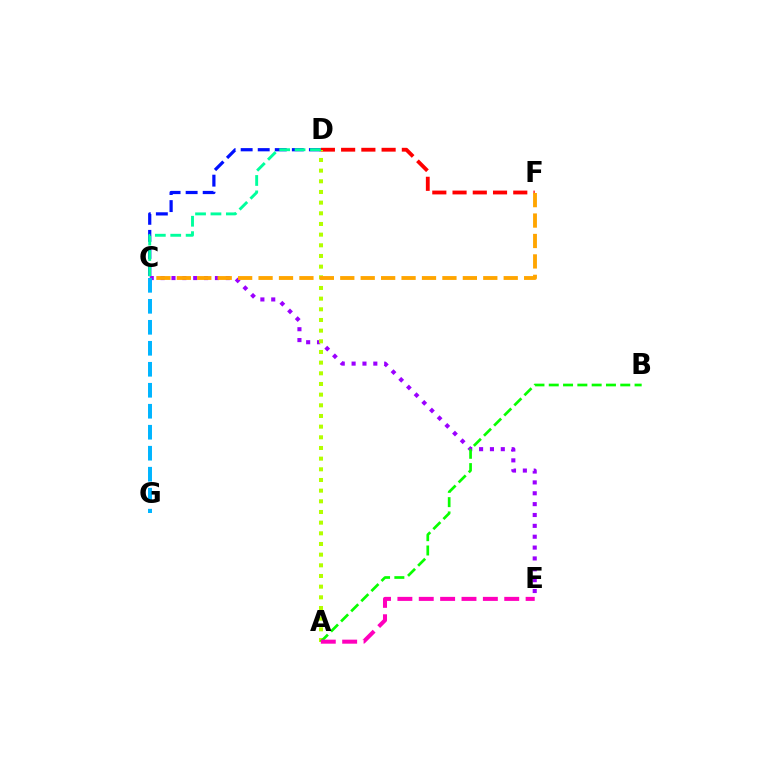{('D', 'F'): [{'color': '#ff0000', 'line_style': 'dashed', 'thickness': 2.75}], ('C', 'E'): [{'color': '#9b00ff', 'line_style': 'dotted', 'thickness': 2.95}], ('A', 'D'): [{'color': '#b3ff00', 'line_style': 'dotted', 'thickness': 2.9}], ('C', 'D'): [{'color': '#0010ff', 'line_style': 'dashed', 'thickness': 2.32}, {'color': '#00ff9d', 'line_style': 'dashed', 'thickness': 2.09}], ('A', 'B'): [{'color': '#08ff00', 'line_style': 'dashed', 'thickness': 1.94}], ('C', 'G'): [{'color': '#00b5ff', 'line_style': 'dashed', 'thickness': 2.85}], ('C', 'F'): [{'color': '#ffa500', 'line_style': 'dashed', 'thickness': 2.78}], ('A', 'E'): [{'color': '#ff00bd', 'line_style': 'dashed', 'thickness': 2.9}]}